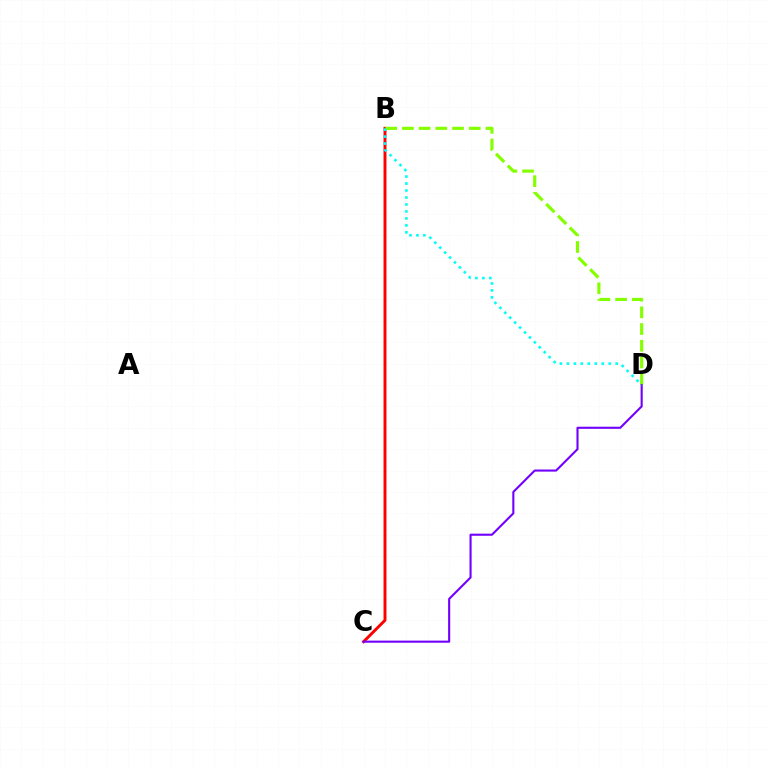{('B', 'C'): [{'color': '#ff0000', 'line_style': 'solid', 'thickness': 2.12}], ('B', 'D'): [{'color': '#84ff00', 'line_style': 'dashed', 'thickness': 2.27}, {'color': '#00fff6', 'line_style': 'dotted', 'thickness': 1.89}], ('C', 'D'): [{'color': '#7200ff', 'line_style': 'solid', 'thickness': 1.51}]}